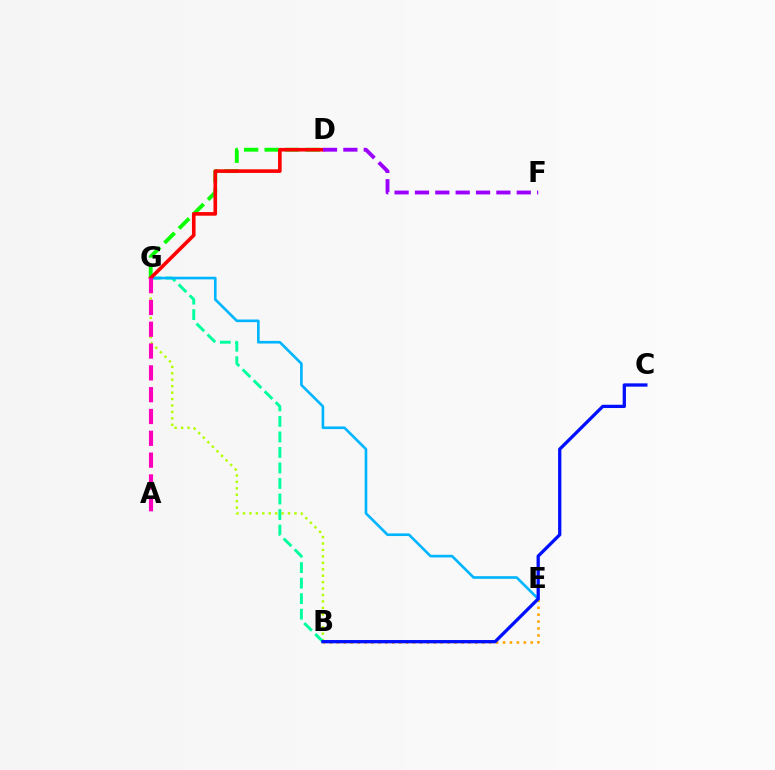{('B', 'E'): [{'color': '#ffa500', 'line_style': 'dotted', 'thickness': 1.88}], ('D', 'G'): [{'color': '#08ff00', 'line_style': 'dashed', 'thickness': 2.78}, {'color': '#ff0000', 'line_style': 'solid', 'thickness': 2.6}], ('B', 'G'): [{'color': '#b3ff00', 'line_style': 'dotted', 'thickness': 1.75}, {'color': '#00ff9d', 'line_style': 'dashed', 'thickness': 2.11}], ('E', 'G'): [{'color': '#00b5ff', 'line_style': 'solid', 'thickness': 1.9}], ('B', 'C'): [{'color': '#0010ff', 'line_style': 'solid', 'thickness': 2.36}], ('D', 'F'): [{'color': '#9b00ff', 'line_style': 'dashed', 'thickness': 2.77}], ('A', 'G'): [{'color': '#ff00bd', 'line_style': 'dashed', 'thickness': 2.96}]}